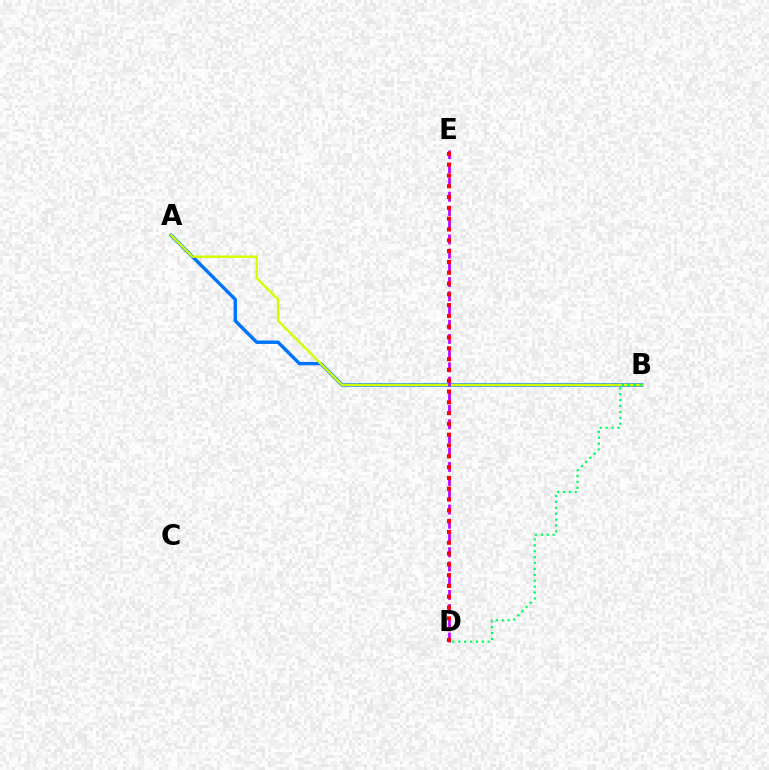{('A', 'B'): [{'color': '#0074ff', 'line_style': 'solid', 'thickness': 2.46}, {'color': '#d1ff00', 'line_style': 'solid', 'thickness': 1.69}], ('B', 'D'): [{'color': '#00ff5c', 'line_style': 'dotted', 'thickness': 1.6}], ('D', 'E'): [{'color': '#b900ff', 'line_style': 'dashed', 'thickness': 1.93}, {'color': '#ff0000', 'line_style': 'dotted', 'thickness': 2.93}]}